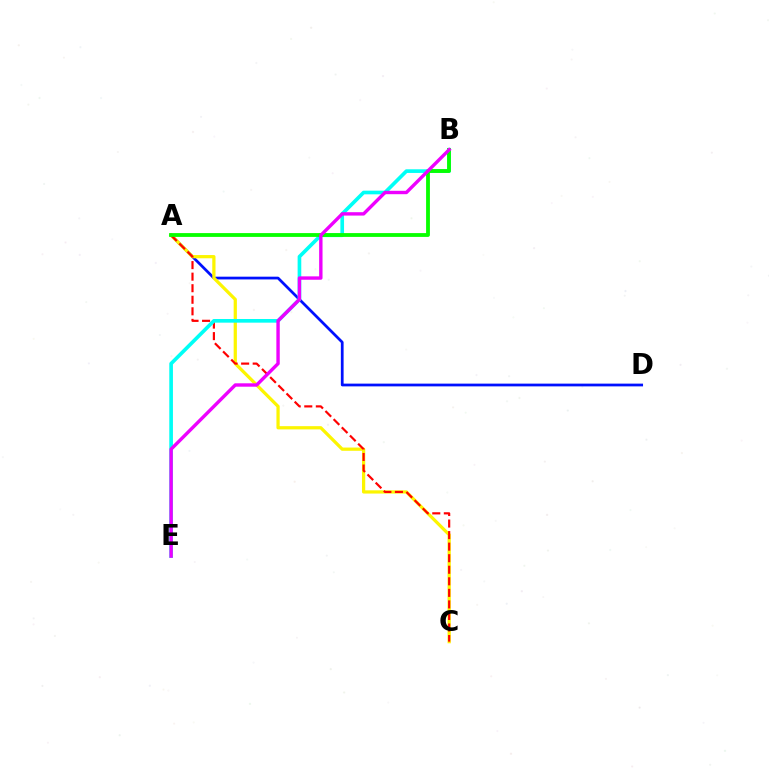{('A', 'D'): [{'color': '#0010ff', 'line_style': 'solid', 'thickness': 1.98}], ('A', 'C'): [{'color': '#fcf500', 'line_style': 'solid', 'thickness': 2.33}, {'color': '#ff0000', 'line_style': 'dashed', 'thickness': 1.57}], ('B', 'E'): [{'color': '#00fff6', 'line_style': 'solid', 'thickness': 2.63}, {'color': '#ee00ff', 'line_style': 'solid', 'thickness': 2.44}], ('A', 'B'): [{'color': '#08ff00', 'line_style': 'solid', 'thickness': 2.75}]}